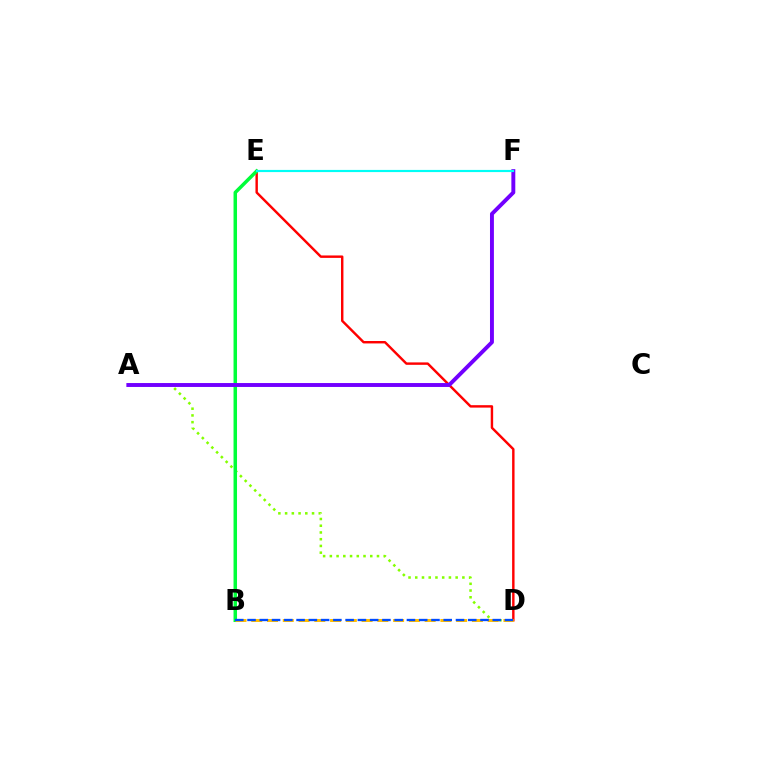{('D', 'E'): [{'color': '#ff0000', 'line_style': 'solid', 'thickness': 1.75}], ('A', 'D'): [{'color': '#84ff00', 'line_style': 'dotted', 'thickness': 1.83}], ('B', 'E'): [{'color': '#ff00cf', 'line_style': 'solid', 'thickness': 1.63}, {'color': '#00ff39', 'line_style': 'solid', 'thickness': 2.51}], ('A', 'F'): [{'color': '#7200ff', 'line_style': 'solid', 'thickness': 2.82}], ('B', 'D'): [{'color': '#ffbd00', 'line_style': 'dashed', 'thickness': 2.14}, {'color': '#004bff', 'line_style': 'dashed', 'thickness': 1.67}], ('E', 'F'): [{'color': '#00fff6', 'line_style': 'solid', 'thickness': 1.57}]}